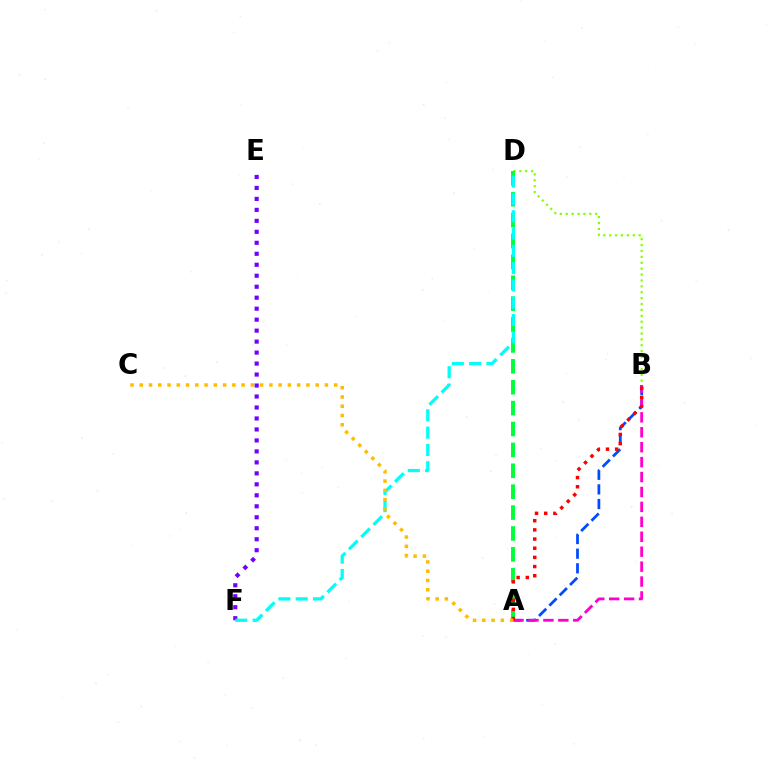{('B', 'D'): [{'color': '#84ff00', 'line_style': 'dotted', 'thickness': 1.6}], ('A', 'B'): [{'color': '#004bff', 'line_style': 'dashed', 'thickness': 1.99}, {'color': '#ff00cf', 'line_style': 'dashed', 'thickness': 2.03}, {'color': '#ff0000', 'line_style': 'dotted', 'thickness': 2.49}], ('A', 'D'): [{'color': '#00ff39', 'line_style': 'dashed', 'thickness': 2.84}], ('E', 'F'): [{'color': '#7200ff', 'line_style': 'dotted', 'thickness': 2.98}], ('D', 'F'): [{'color': '#00fff6', 'line_style': 'dashed', 'thickness': 2.35}], ('A', 'C'): [{'color': '#ffbd00', 'line_style': 'dotted', 'thickness': 2.52}]}